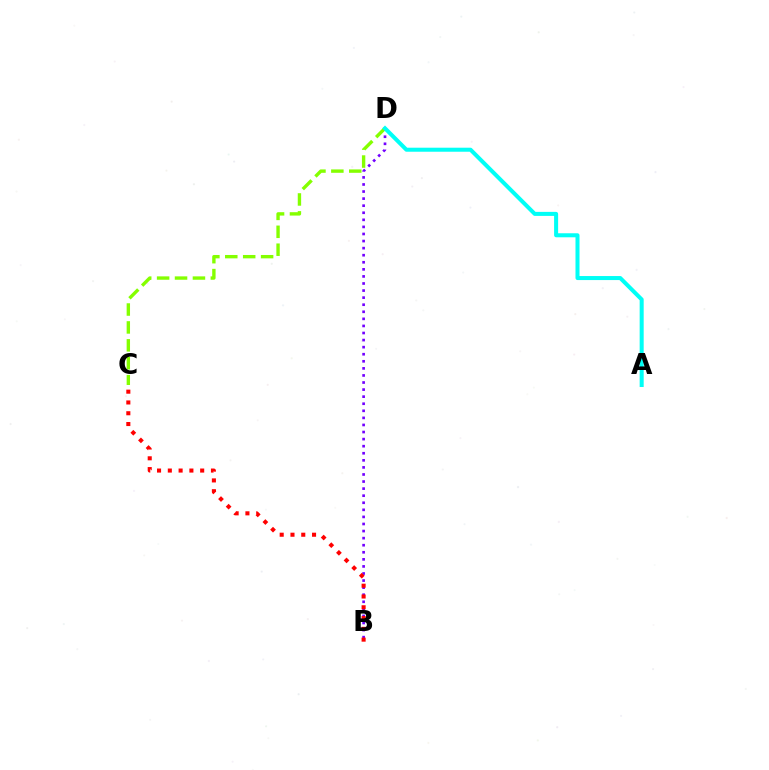{('B', 'D'): [{'color': '#7200ff', 'line_style': 'dotted', 'thickness': 1.92}], ('C', 'D'): [{'color': '#84ff00', 'line_style': 'dashed', 'thickness': 2.43}], ('B', 'C'): [{'color': '#ff0000', 'line_style': 'dotted', 'thickness': 2.93}], ('A', 'D'): [{'color': '#00fff6', 'line_style': 'solid', 'thickness': 2.9}]}